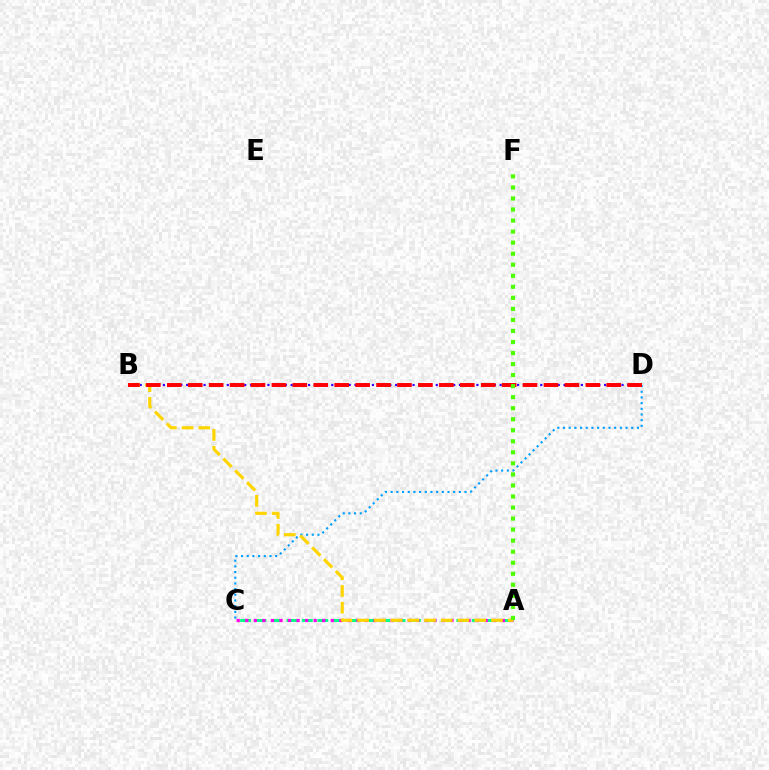{('B', 'D'): [{'color': '#3700ff', 'line_style': 'dotted', 'thickness': 1.58}, {'color': '#ff0000', 'line_style': 'dashed', 'thickness': 2.84}], ('C', 'D'): [{'color': '#009eff', 'line_style': 'dotted', 'thickness': 1.54}], ('A', 'C'): [{'color': '#00ff86', 'line_style': 'dashed', 'thickness': 2.1}, {'color': '#ff00ed', 'line_style': 'dotted', 'thickness': 2.32}], ('A', 'B'): [{'color': '#ffd500', 'line_style': 'dashed', 'thickness': 2.27}], ('A', 'F'): [{'color': '#4fff00', 'line_style': 'dotted', 'thickness': 3.0}]}